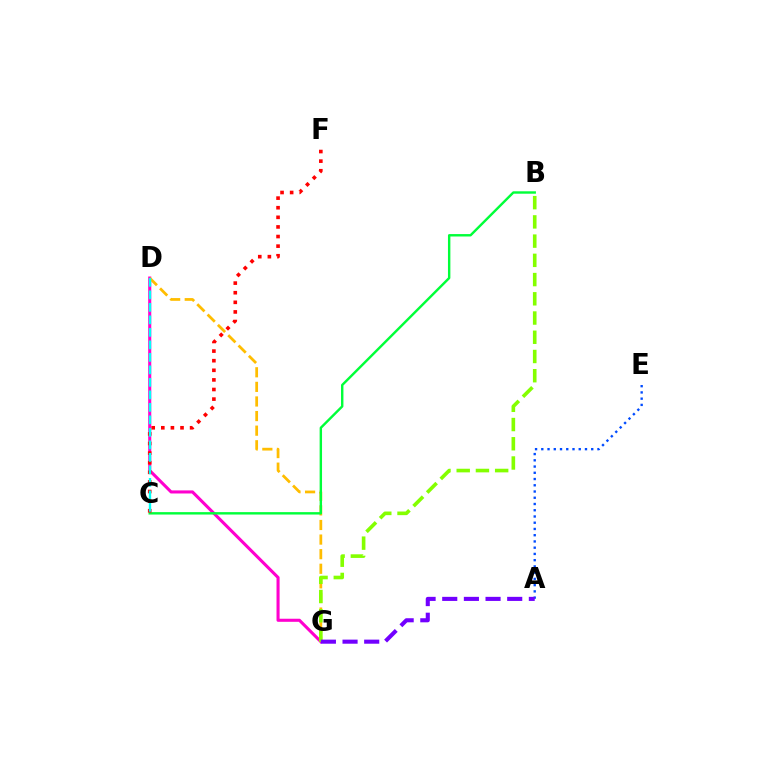{('D', 'G'): [{'color': '#ff00cf', 'line_style': 'solid', 'thickness': 2.22}, {'color': '#ffbd00', 'line_style': 'dashed', 'thickness': 1.98}], ('A', 'E'): [{'color': '#004bff', 'line_style': 'dotted', 'thickness': 1.7}], ('B', 'C'): [{'color': '#00ff39', 'line_style': 'solid', 'thickness': 1.74}], ('C', 'F'): [{'color': '#ff0000', 'line_style': 'dotted', 'thickness': 2.61}], ('B', 'G'): [{'color': '#84ff00', 'line_style': 'dashed', 'thickness': 2.61}], ('C', 'D'): [{'color': '#00fff6', 'line_style': 'dashed', 'thickness': 1.7}], ('A', 'G'): [{'color': '#7200ff', 'line_style': 'dashed', 'thickness': 2.94}]}